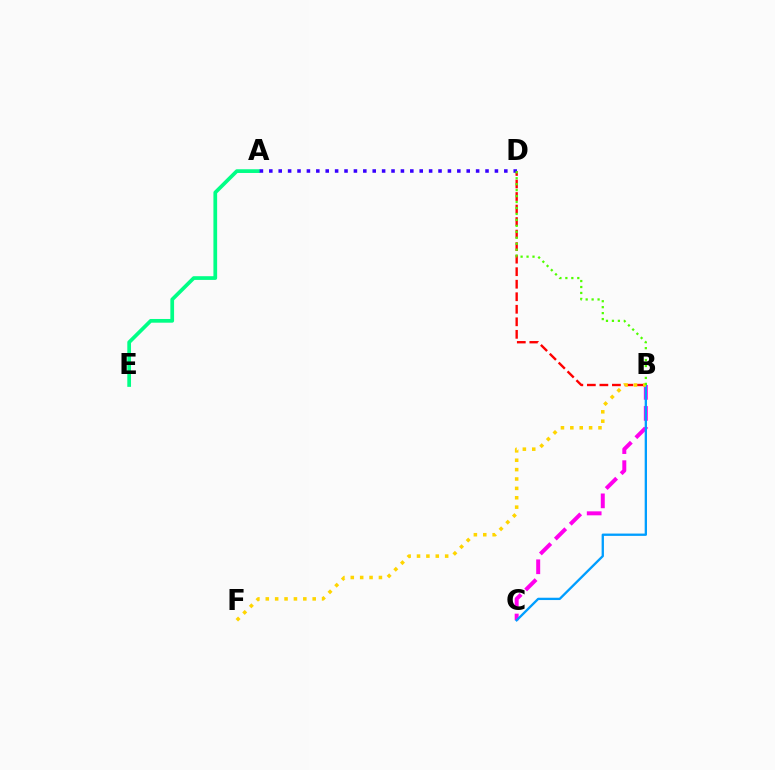{('B', 'D'): [{'color': '#ff0000', 'line_style': 'dashed', 'thickness': 1.7}, {'color': '#4fff00', 'line_style': 'dotted', 'thickness': 1.62}], ('A', 'E'): [{'color': '#00ff86', 'line_style': 'solid', 'thickness': 2.68}], ('A', 'D'): [{'color': '#3700ff', 'line_style': 'dotted', 'thickness': 2.55}], ('B', 'C'): [{'color': '#ff00ed', 'line_style': 'dashed', 'thickness': 2.86}, {'color': '#009eff', 'line_style': 'solid', 'thickness': 1.67}], ('B', 'F'): [{'color': '#ffd500', 'line_style': 'dotted', 'thickness': 2.55}]}